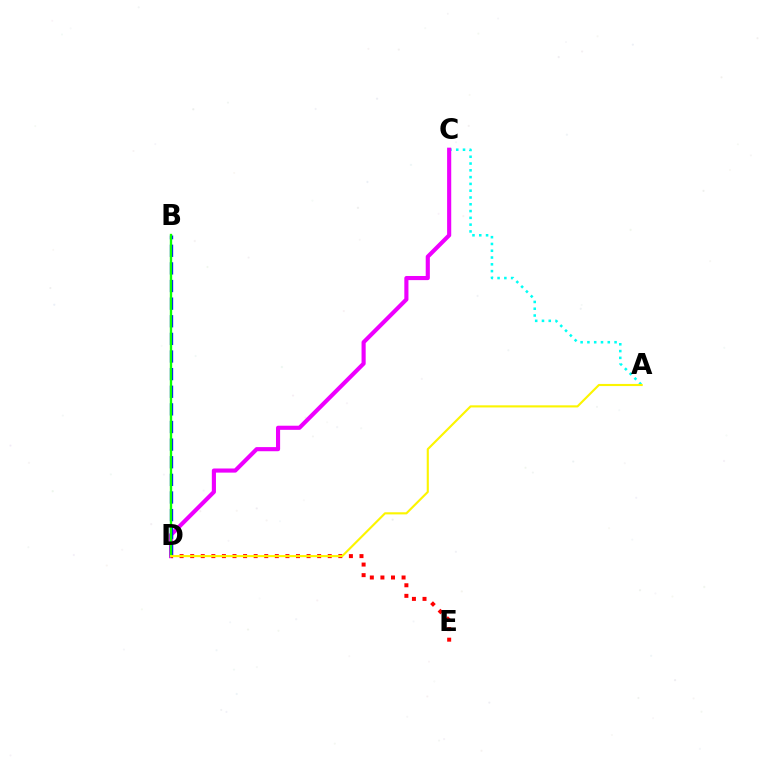{('A', 'C'): [{'color': '#00fff6', 'line_style': 'dotted', 'thickness': 1.84}], ('C', 'D'): [{'color': '#ee00ff', 'line_style': 'solid', 'thickness': 2.97}], ('D', 'E'): [{'color': '#ff0000', 'line_style': 'dotted', 'thickness': 2.87}], ('B', 'D'): [{'color': '#0010ff', 'line_style': 'dashed', 'thickness': 2.39}, {'color': '#08ff00', 'line_style': 'solid', 'thickness': 1.69}], ('A', 'D'): [{'color': '#fcf500', 'line_style': 'solid', 'thickness': 1.53}]}